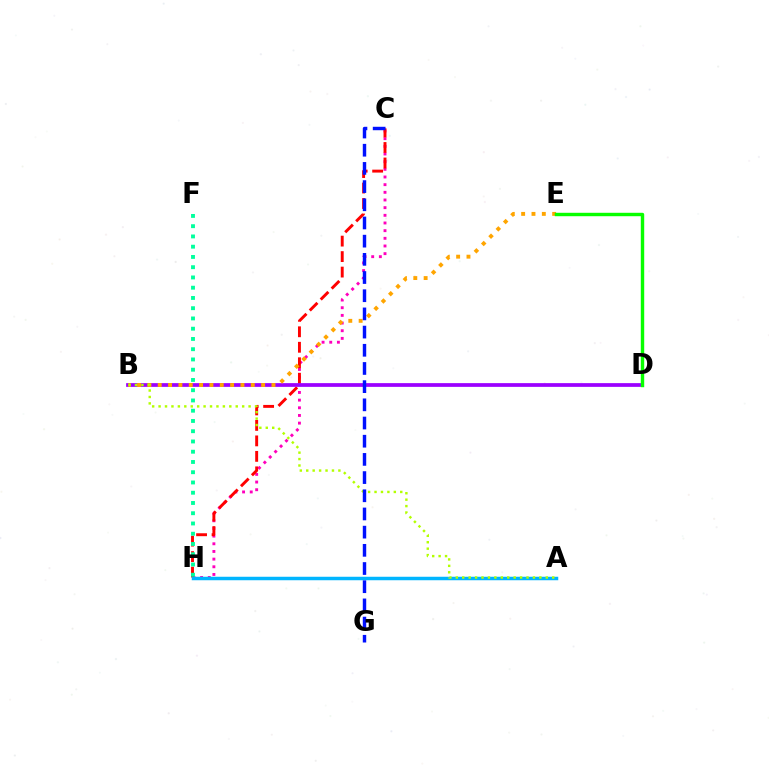{('C', 'H'): [{'color': '#ff00bd', 'line_style': 'dotted', 'thickness': 2.08}, {'color': '#ff0000', 'line_style': 'dashed', 'thickness': 2.1}], ('F', 'H'): [{'color': '#00ff9d', 'line_style': 'dotted', 'thickness': 2.79}], ('B', 'D'): [{'color': '#9b00ff', 'line_style': 'solid', 'thickness': 2.69}], ('A', 'H'): [{'color': '#00b5ff', 'line_style': 'solid', 'thickness': 2.51}], ('B', 'E'): [{'color': '#ffa500', 'line_style': 'dotted', 'thickness': 2.81}], ('A', 'B'): [{'color': '#b3ff00', 'line_style': 'dotted', 'thickness': 1.75}], ('C', 'G'): [{'color': '#0010ff', 'line_style': 'dashed', 'thickness': 2.47}], ('D', 'E'): [{'color': '#08ff00', 'line_style': 'solid', 'thickness': 2.46}]}